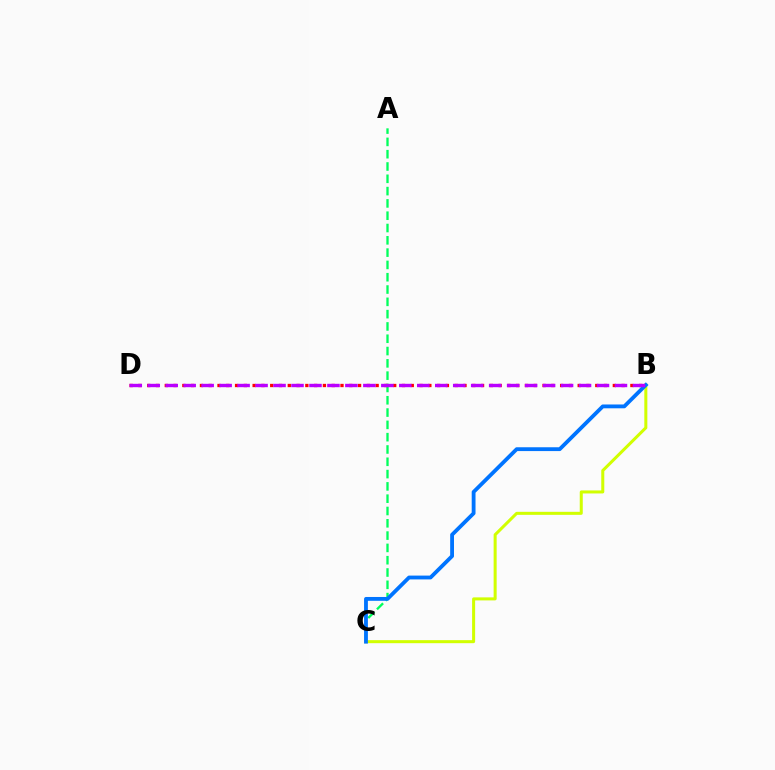{('A', 'C'): [{'color': '#00ff5c', 'line_style': 'dashed', 'thickness': 1.67}], ('B', 'C'): [{'color': '#d1ff00', 'line_style': 'solid', 'thickness': 2.18}, {'color': '#0074ff', 'line_style': 'solid', 'thickness': 2.75}], ('B', 'D'): [{'color': '#ff0000', 'line_style': 'dotted', 'thickness': 2.39}, {'color': '#b900ff', 'line_style': 'dashed', 'thickness': 2.44}]}